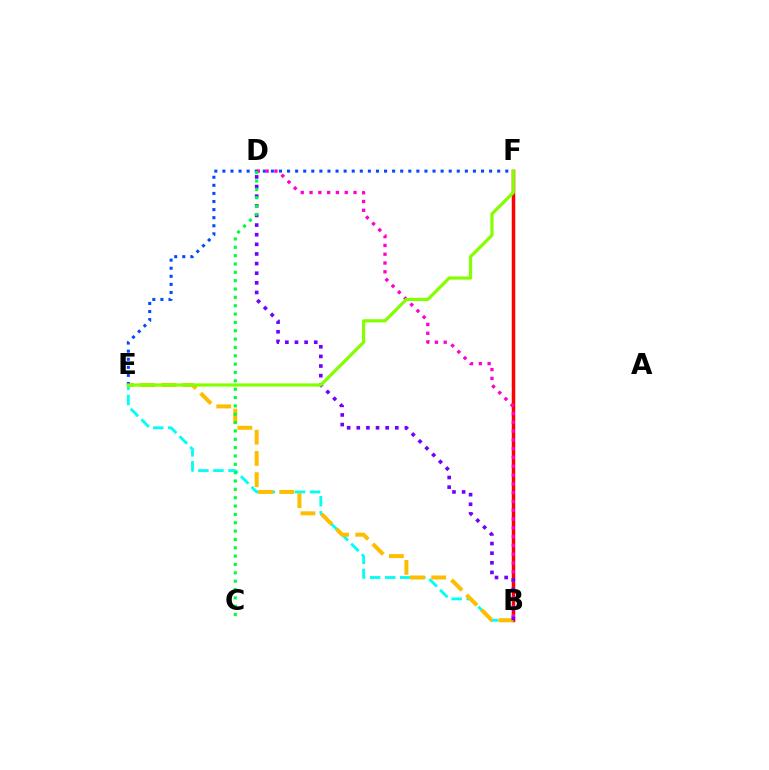{('B', 'F'): [{'color': '#ff0000', 'line_style': 'solid', 'thickness': 2.51}], ('B', 'E'): [{'color': '#00fff6', 'line_style': 'dashed', 'thickness': 2.05}, {'color': '#ffbd00', 'line_style': 'dashed', 'thickness': 2.88}], ('E', 'F'): [{'color': '#004bff', 'line_style': 'dotted', 'thickness': 2.2}, {'color': '#84ff00', 'line_style': 'solid', 'thickness': 2.3}], ('B', 'D'): [{'color': '#ff00cf', 'line_style': 'dotted', 'thickness': 2.39}, {'color': '#7200ff', 'line_style': 'dotted', 'thickness': 2.62}], ('C', 'D'): [{'color': '#00ff39', 'line_style': 'dotted', 'thickness': 2.27}]}